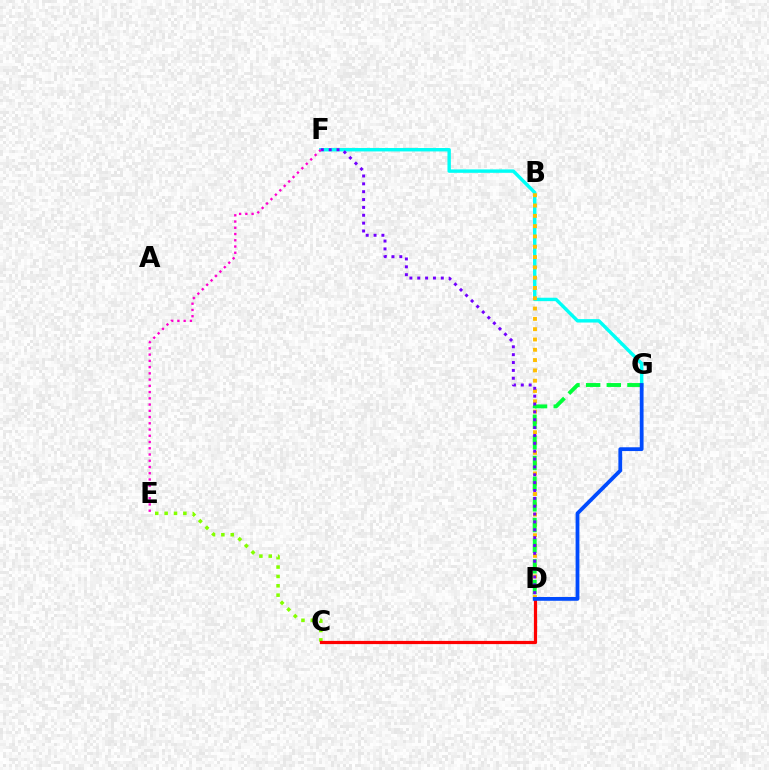{('F', 'G'): [{'color': '#00fff6', 'line_style': 'solid', 'thickness': 2.46}], ('C', 'E'): [{'color': '#84ff00', 'line_style': 'dotted', 'thickness': 2.55}], ('C', 'D'): [{'color': '#ff0000', 'line_style': 'solid', 'thickness': 2.31}], ('B', 'D'): [{'color': '#ffbd00', 'line_style': 'dotted', 'thickness': 2.8}], ('D', 'G'): [{'color': '#00ff39', 'line_style': 'dashed', 'thickness': 2.81}, {'color': '#004bff', 'line_style': 'solid', 'thickness': 2.73}], ('D', 'F'): [{'color': '#7200ff', 'line_style': 'dotted', 'thickness': 2.14}], ('E', 'F'): [{'color': '#ff00cf', 'line_style': 'dotted', 'thickness': 1.7}]}